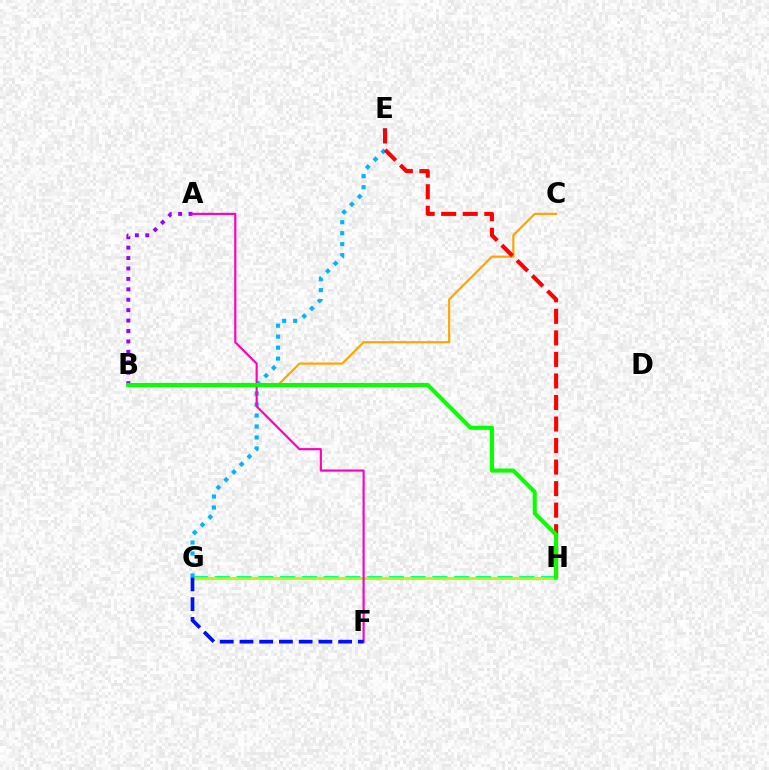{('A', 'B'): [{'color': '#9b00ff', 'line_style': 'dotted', 'thickness': 2.83}], ('B', 'C'): [{'color': '#ffa500', 'line_style': 'solid', 'thickness': 1.57}], ('G', 'H'): [{'color': '#00ff9d', 'line_style': 'dashed', 'thickness': 2.95}, {'color': '#b3ff00', 'line_style': 'solid', 'thickness': 2.16}], ('E', 'G'): [{'color': '#00b5ff', 'line_style': 'dotted', 'thickness': 2.98}], ('A', 'F'): [{'color': '#ff00bd', 'line_style': 'solid', 'thickness': 1.55}], ('E', 'H'): [{'color': '#ff0000', 'line_style': 'dashed', 'thickness': 2.93}], ('B', 'H'): [{'color': '#08ff00', 'line_style': 'solid', 'thickness': 2.93}], ('F', 'G'): [{'color': '#0010ff', 'line_style': 'dashed', 'thickness': 2.68}]}